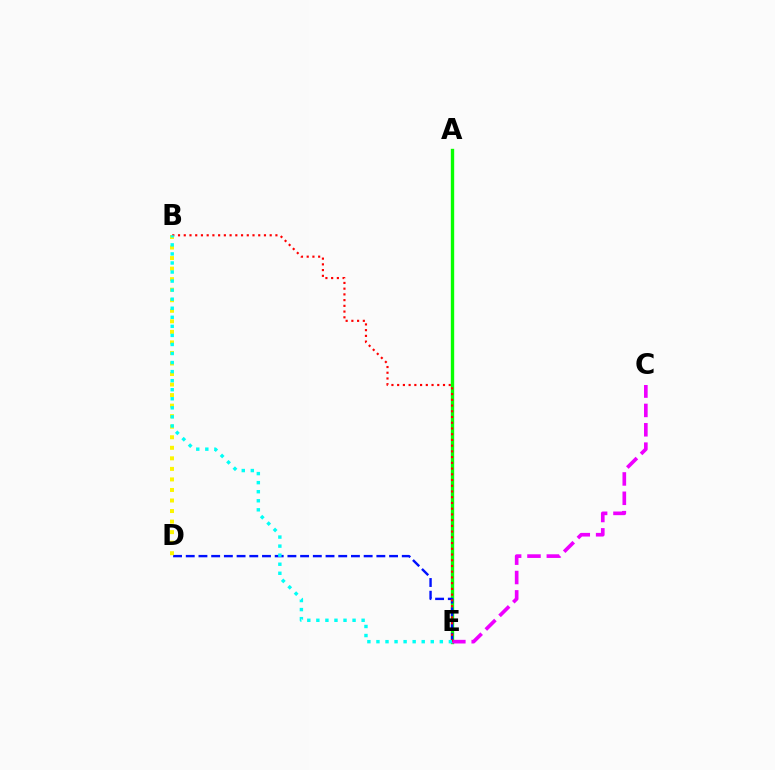{('A', 'E'): [{'color': '#08ff00', 'line_style': 'solid', 'thickness': 2.42}], ('D', 'E'): [{'color': '#0010ff', 'line_style': 'dashed', 'thickness': 1.73}], ('C', 'E'): [{'color': '#ee00ff', 'line_style': 'dashed', 'thickness': 2.63}], ('B', 'D'): [{'color': '#fcf500', 'line_style': 'dotted', 'thickness': 2.86}], ('B', 'E'): [{'color': '#ff0000', 'line_style': 'dotted', 'thickness': 1.56}, {'color': '#00fff6', 'line_style': 'dotted', 'thickness': 2.46}]}